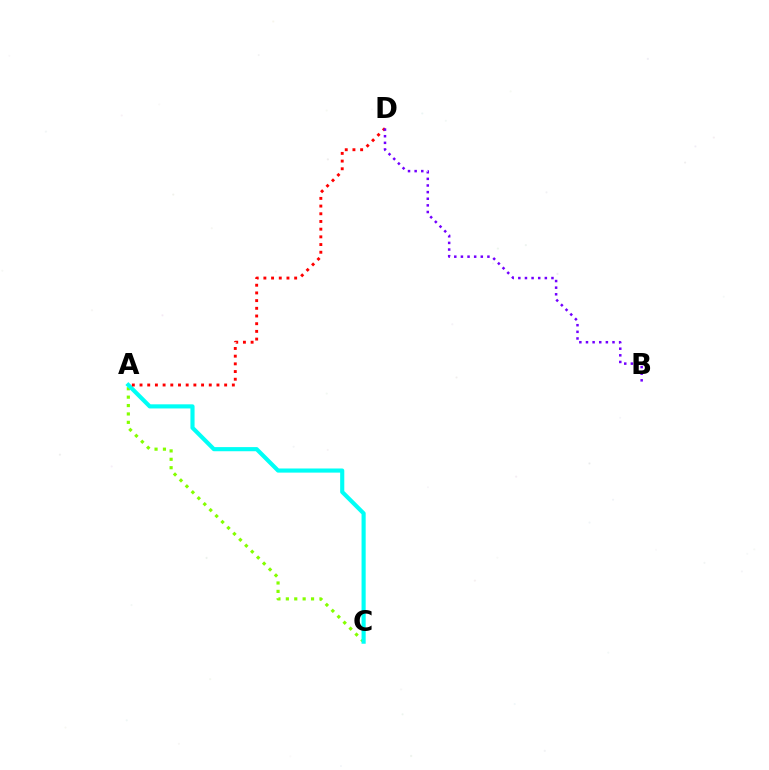{('A', 'C'): [{'color': '#84ff00', 'line_style': 'dotted', 'thickness': 2.28}, {'color': '#00fff6', 'line_style': 'solid', 'thickness': 2.97}], ('A', 'D'): [{'color': '#ff0000', 'line_style': 'dotted', 'thickness': 2.09}], ('B', 'D'): [{'color': '#7200ff', 'line_style': 'dotted', 'thickness': 1.8}]}